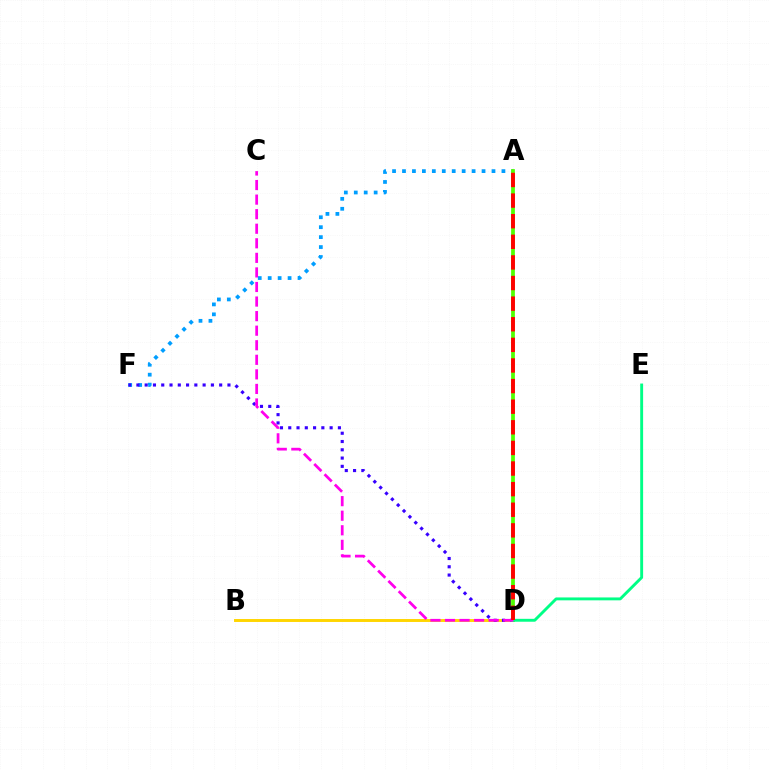{('B', 'D'): [{'color': '#ffd500', 'line_style': 'solid', 'thickness': 2.11}], ('A', 'F'): [{'color': '#009eff', 'line_style': 'dotted', 'thickness': 2.7}], ('D', 'F'): [{'color': '#3700ff', 'line_style': 'dotted', 'thickness': 2.25}], ('A', 'D'): [{'color': '#4fff00', 'line_style': 'solid', 'thickness': 2.7}, {'color': '#ff0000', 'line_style': 'dashed', 'thickness': 2.8}], ('D', 'E'): [{'color': '#00ff86', 'line_style': 'solid', 'thickness': 2.09}], ('C', 'D'): [{'color': '#ff00ed', 'line_style': 'dashed', 'thickness': 1.98}]}